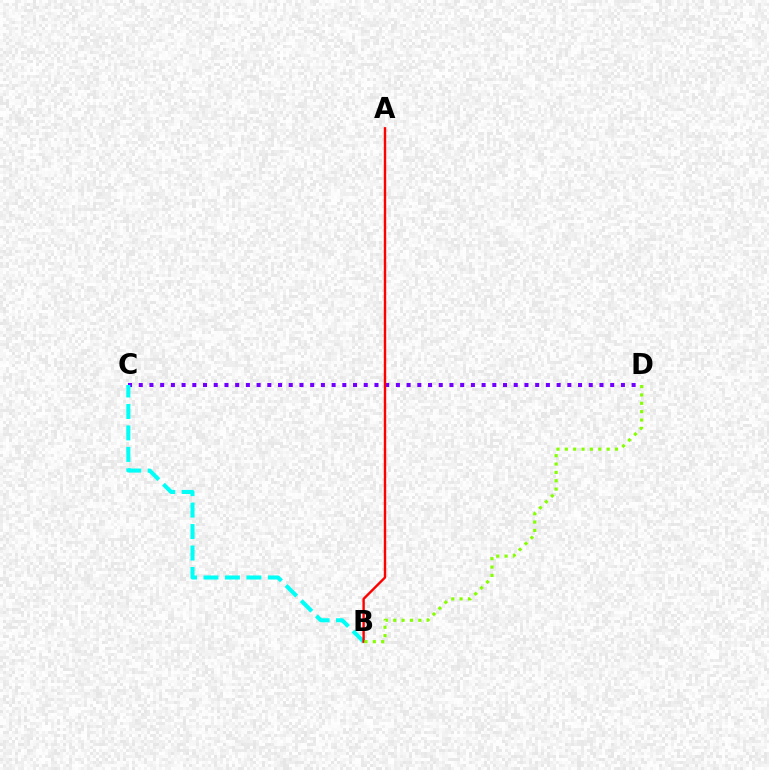{('C', 'D'): [{'color': '#7200ff', 'line_style': 'dotted', 'thickness': 2.91}], ('B', 'C'): [{'color': '#00fff6', 'line_style': 'dashed', 'thickness': 2.92}], ('A', 'B'): [{'color': '#ff0000', 'line_style': 'solid', 'thickness': 1.72}], ('B', 'D'): [{'color': '#84ff00', 'line_style': 'dotted', 'thickness': 2.27}]}